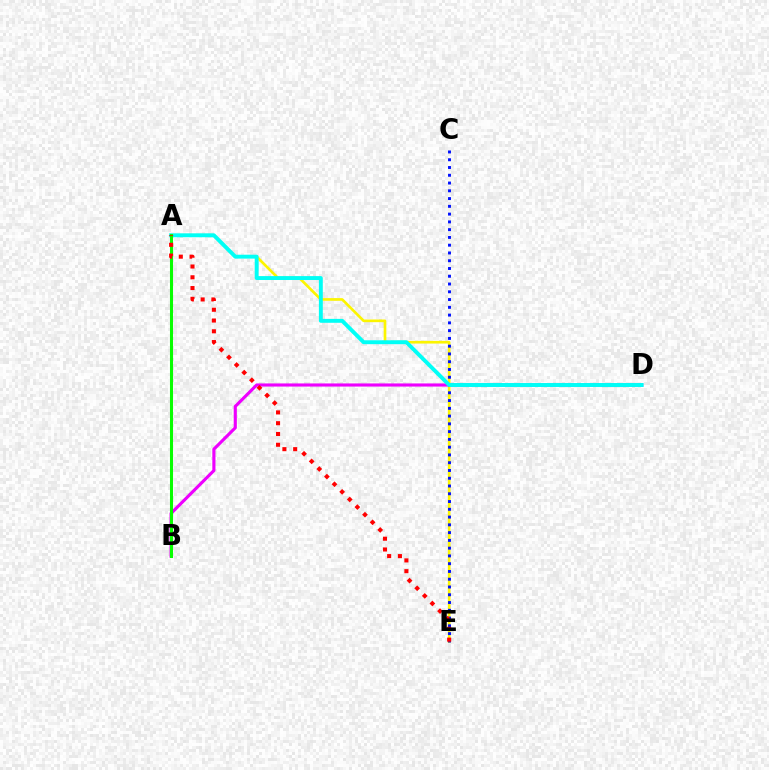{('A', 'E'): [{'color': '#fcf500', 'line_style': 'solid', 'thickness': 1.92}, {'color': '#ff0000', 'line_style': 'dotted', 'thickness': 2.93}], ('C', 'E'): [{'color': '#0010ff', 'line_style': 'dotted', 'thickness': 2.11}], ('B', 'D'): [{'color': '#ee00ff', 'line_style': 'solid', 'thickness': 2.25}], ('A', 'D'): [{'color': '#00fff6', 'line_style': 'solid', 'thickness': 2.81}], ('A', 'B'): [{'color': '#08ff00', 'line_style': 'solid', 'thickness': 2.2}]}